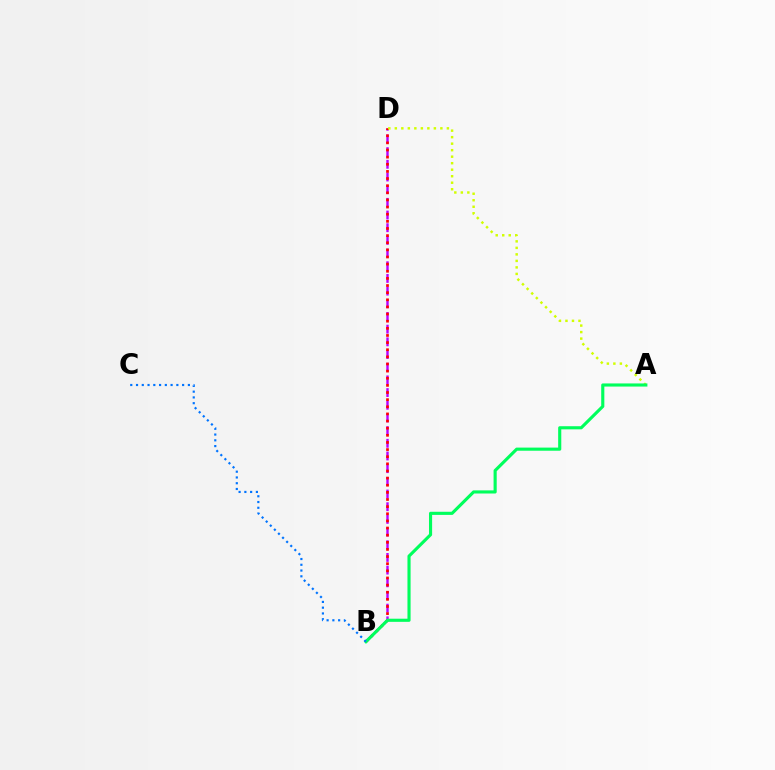{('B', 'D'): [{'color': '#b900ff', 'line_style': 'dashed', 'thickness': 1.72}, {'color': '#ff0000', 'line_style': 'dotted', 'thickness': 1.94}], ('A', 'D'): [{'color': '#d1ff00', 'line_style': 'dotted', 'thickness': 1.77}], ('A', 'B'): [{'color': '#00ff5c', 'line_style': 'solid', 'thickness': 2.25}], ('B', 'C'): [{'color': '#0074ff', 'line_style': 'dotted', 'thickness': 1.57}]}